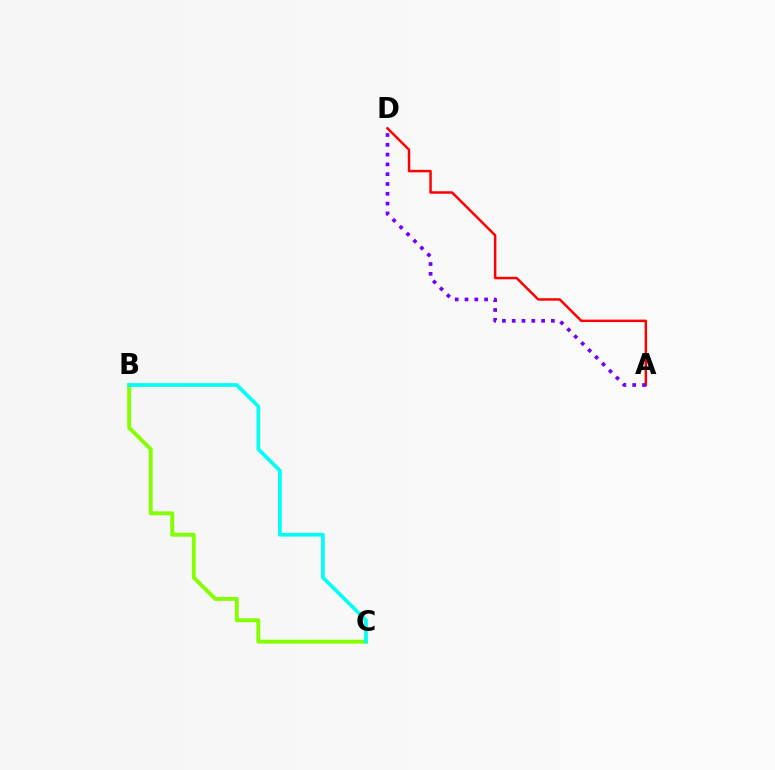{('B', 'C'): [{'color': '#84ff00', 'line_style': 'solid', 'thickness': 2.81}, {'color': '#00fff6', 'line_style': 'solid', 'thickness': 2.67}], ('A', 'D'): [{'color': '#ff0000', 'line_style': 'solid', 'thickness': 1.78}, {'color': '#7200ff', 'line_style': 'dotted', 'thickness': 2.66}]}